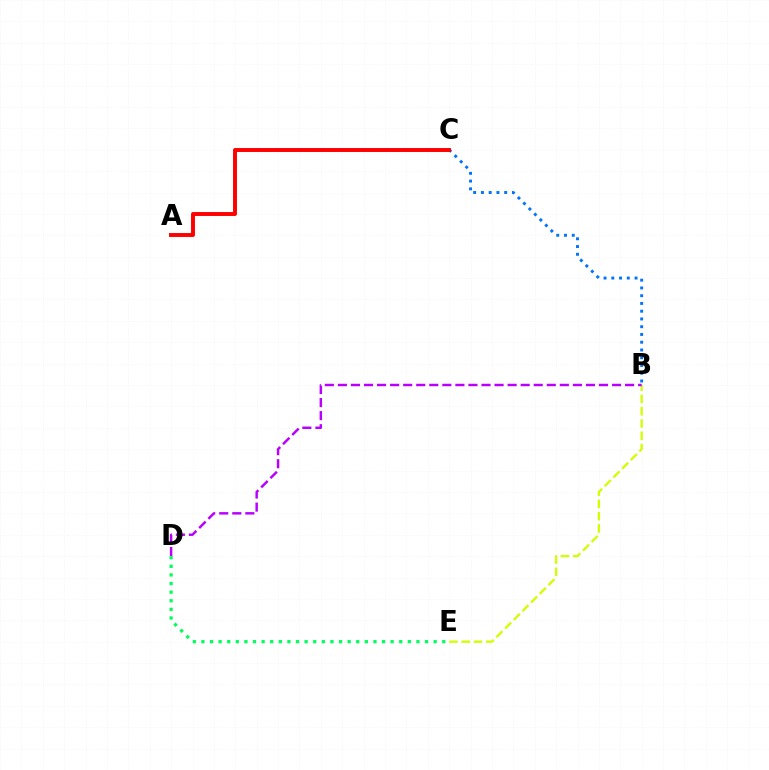{('B', 'C'): [{'color': '#0074ff', 'line_style': 'dotted', 'thickness': 2.11}], ('B', 'E'): [{'color': '#d1ff00', 'line_style': 'dashed', 'thickness': 1.67}], ('B', 'D'): [{'color': '#b900ff', 'line_style': 'dashed', 'thickness': 1.77}], ('A', 'C'): [{'color': '#ff0000', 'line_style': 'solid', 'thickness': 2.83}], ('D', 'E'): [{'color': '#00ff5c', 'line_style': 'dotted', 'thickness': 2.34}]}